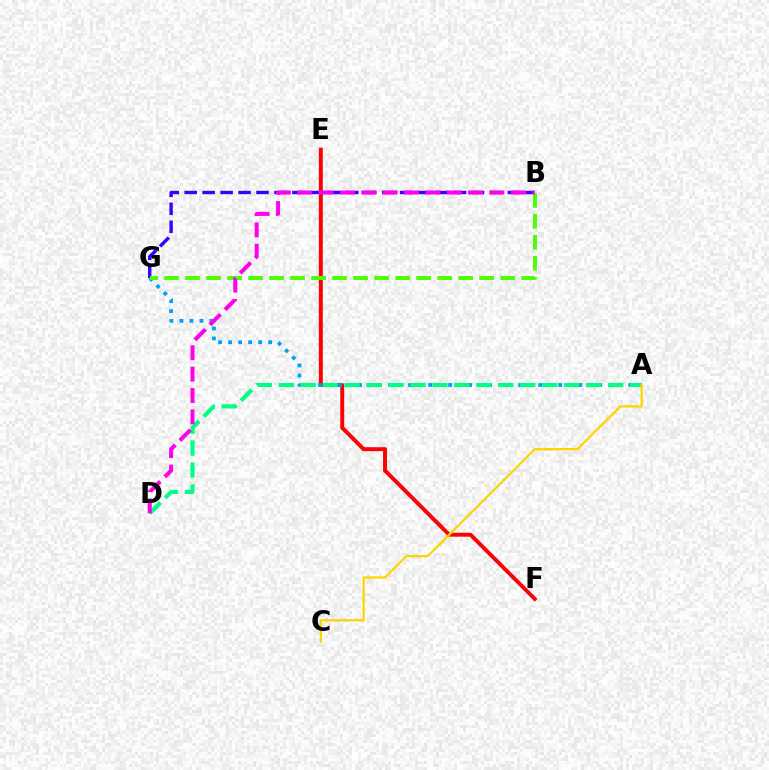{('E', 'F'): [{'color': '#ff0000', 'line_style': 'solid', 'thickness': 2.83}], ('A', 'G'): [{'color': '#009eff', 'line_style': 'dotted', 'thickness': 2.72}], ('B', 'G'): [{'color': '#3700ff', 'line_style': 'dashed', 'thickness': 2.44}, {'color': '#4fff00', 'line_style': 'dashed', 'thickness': 2.85}], ('A', 'D'): [{'color': '#00ff86', 'line_style': 'dashed', 'thickness': 2.98}], ('A', 'C'): [{'color': '#ffd500', 'line_style': 'solid', 'thickness': 1.63}], ('B', 'D'): [{'color': '#ff00ed', 'line_style': 'dashed', 'thickness': 2.9}]}